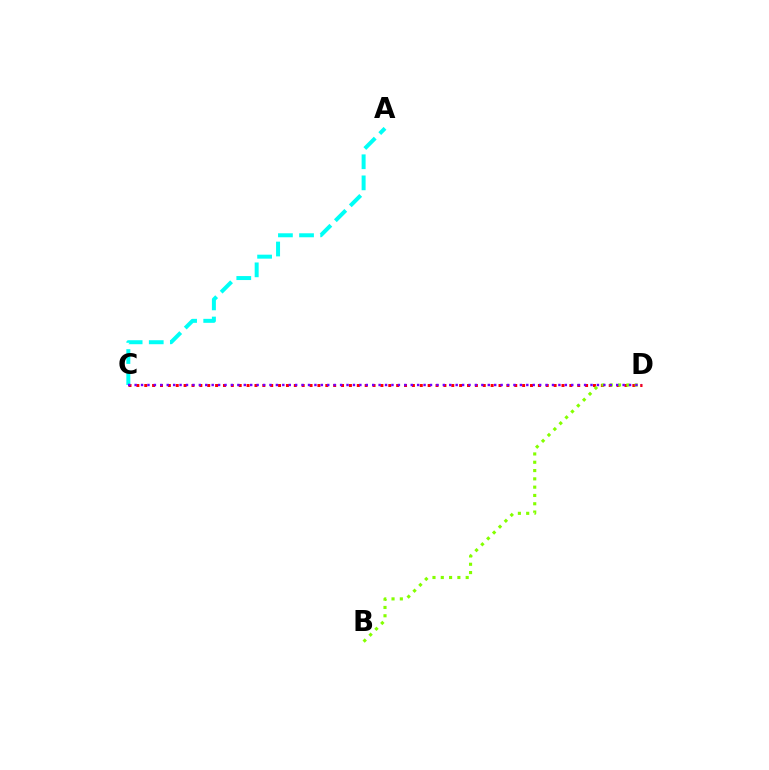{('C', 'D'): [{'color': '#ff0000', 'line_style': 'dotted', 'thickness': 2.14}, {'color': '#7200ff', 'line_style': 'dotted', 'thickness': 1.74}], ('A', 'C'): [{'color': '#00fff6', 'line_style': 'dashed', 'thickness': 2.87}], ('B', 'D'): [{'color': '#84ff00', 'line_style': 'dotted', 'thickness': 2.26}]}